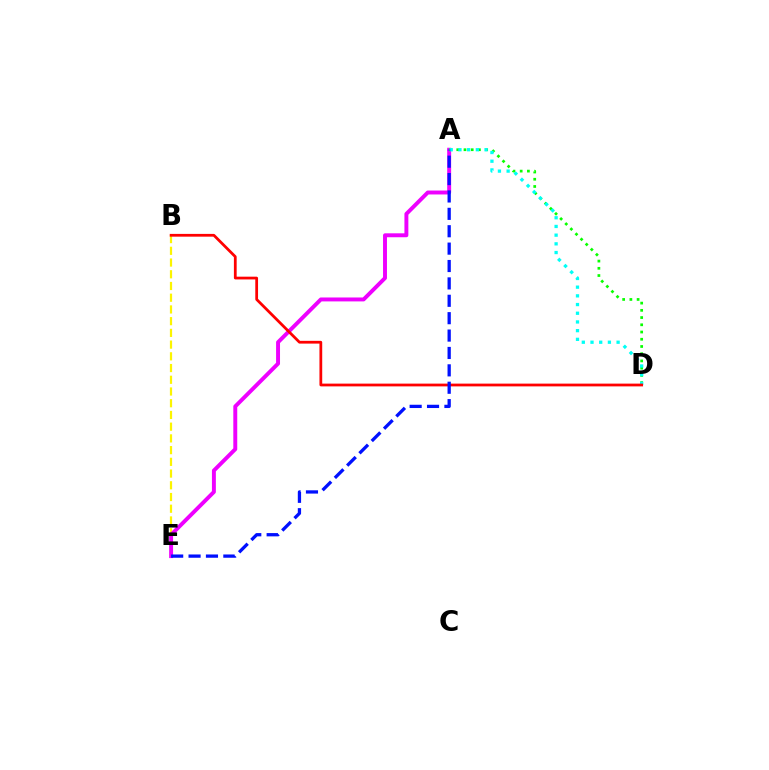{('B', 'E'): [{'color': '#fcf500', 'line_style': 'dashed', 'thickness': 1.59}], ('A', 'E'): [{'color': '#ee00ff', 'line_style': 'solid', 'thickness': 2.83}, {'color': '#0010ff', 'line_style': 'dashed', 'thickness': 2.36}], ('A', 'D'): [{'color': '#08ff00', 'line_style': 'dotted', 'thickness': 1.96}, {'color': '#00fff6', 'line_style': 'dotted', 'thickness': 2.36}], ('B', 'D'): [{'color': '#ff0000', 'line_style': 'solid', 'thickness': 1.99}]}